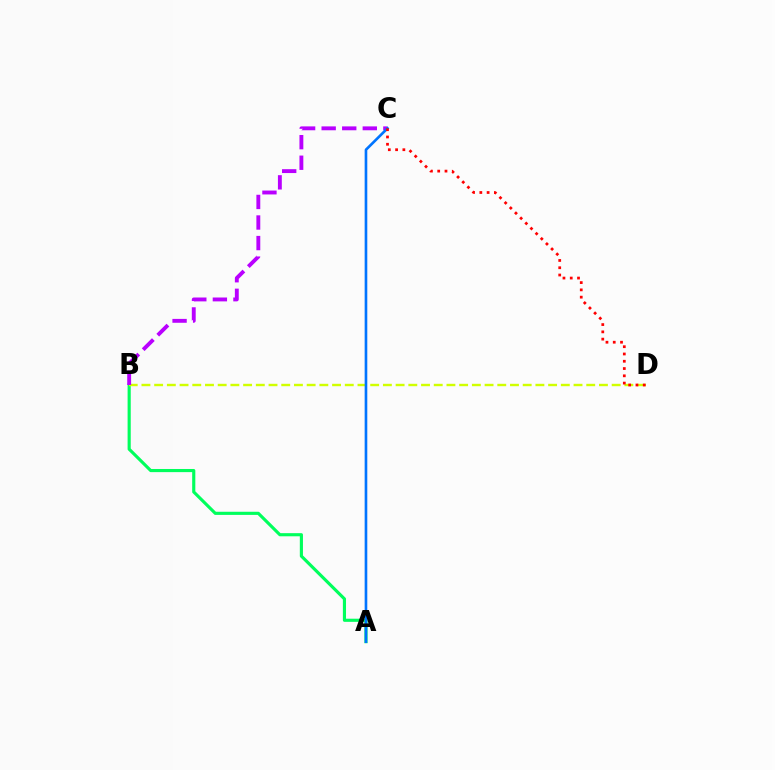{('A', 'B'): [{'color': '#00ff5c', 'line_style': 'solid', 'thickness': 2.26}], ('B', 'D'): [{'color': '#d1ff00', 'line_style': 'dashed', 'thickness': 1.73}], ('B', 'C'): [{'color': '#b900ff', 'line_style': 'dashed', 'thickness': 2.79}], ('A', 'C'): [{'color': '#0074ff', 'line_style': 'solid', 'thickness': 1.9}], ('C', 'D'): [{'color': '#ff0000', 'line_style': 'dotted', 'thickness': 1.98}]}